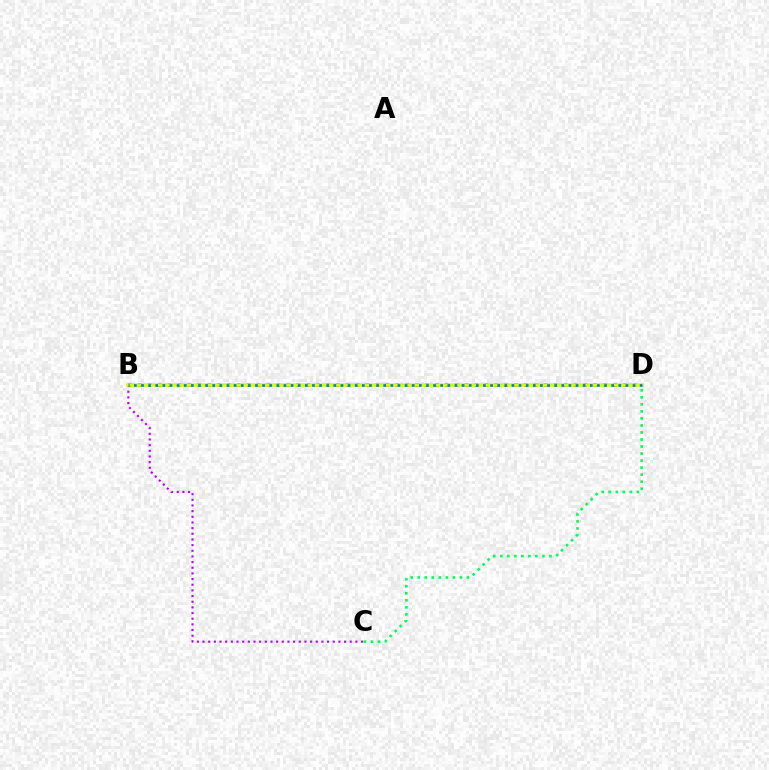{('B', 'C'): [{'color': '#b900ff', 'line_style': 'dotted', 'thickness': 1.54}], ('B', 'D'): [{'color': '#ff0000', 'line_style': 'dotted', 'thickness': 2.69}, {'color': '#d1ff00', 'line_style': 'solid', 'thickness': 2.54}, {'color': '#0074ff', 'line_style': 'dotted', 'thickness': 1.94}], ('C', 'D'): [{'color': '#00ff5c', 'line_style': 'dotted', 'thickness': 1.91}]}